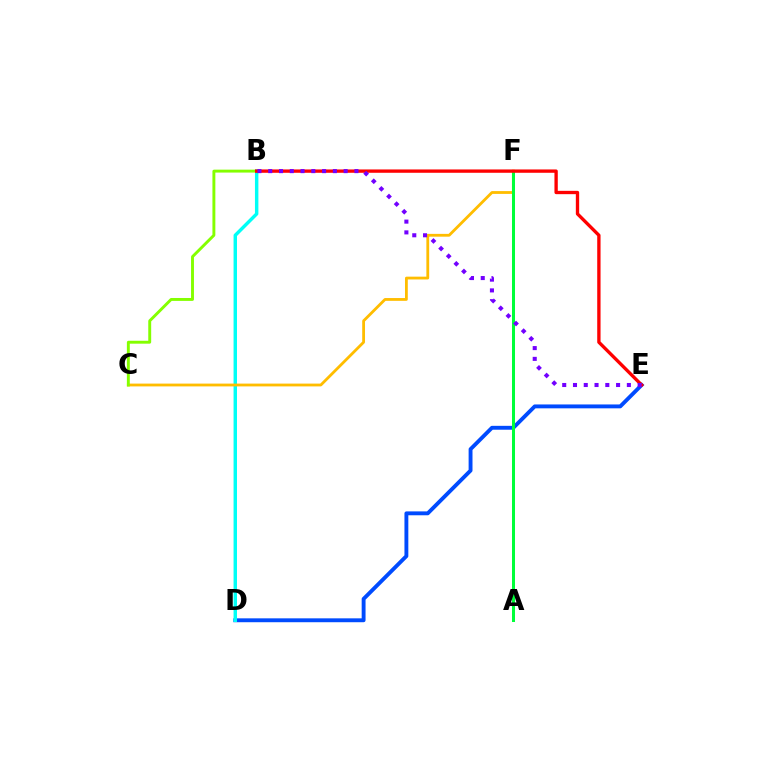{('D', 'E'): [{'color': '#004bff', 'line_style': 'solid', 'thickness': 2.79}], ('B', 'D'): [{'color': '#00fff6', 'line_style': 'solid', 'thickness': 2.47}], ('C', 'F'): [{'color': '#ffbd00', 'line_style': 'solid', 'thickness': 2.02}], ('A', 'F'): [{'color': '#ff00cf', 'line_style': 'dashed', 'thickness': 1.97}, {'color': '#00ff39', 'line_style': 'solid', 'thickness': 2.17}], ('B', 'C'): [{'color': '#84ff00', 'line_style': 'solid', 'thickness': 2.1}], ('B', 'E'): [{'color': '#ff0000', 'line_style': 'solid', 'thickness': 2.4}, {'color': '#7200ff', 'line_style': 'dotted', 'thickness': 2.93}]}